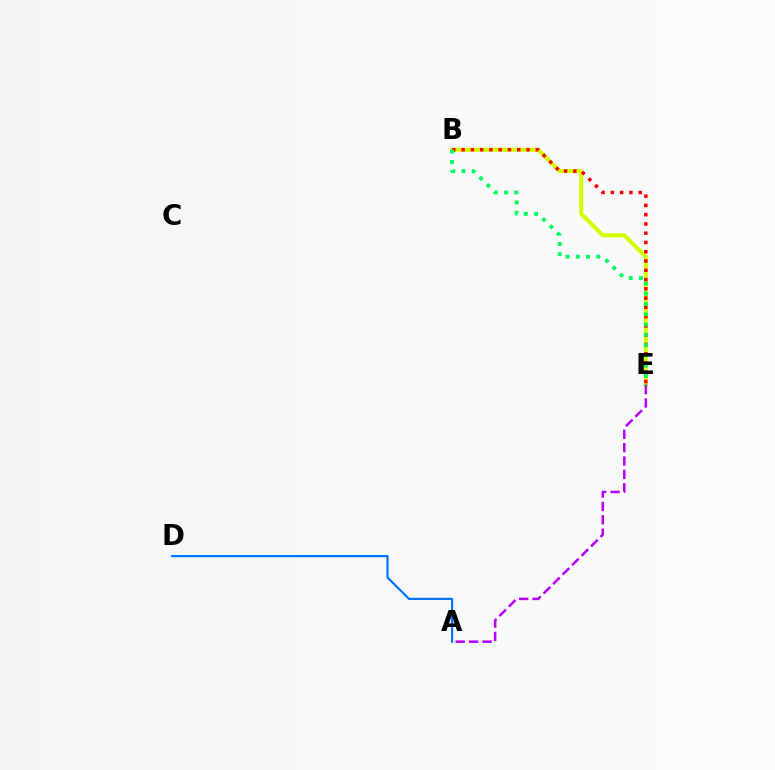{('A', 'D'): [{'color': '#0074ff', 'line_style': 'solid', 'thickness': 1.57}], ('B', 'E'): [{'color': '#d1ff00', 'line_style': 'solid', 'thickness': 2.93}, {'color': '#ff0000', 'line_style': 'dotted', 'thickness': 2.52}, {'color': '#00ff5c', 'line_style': 'dotted', 'thickness': 2.79}], ('A', 'E'): [{'color': '#b900ff', 'line_style': 'dashed', 'thickness': 1.82}]}